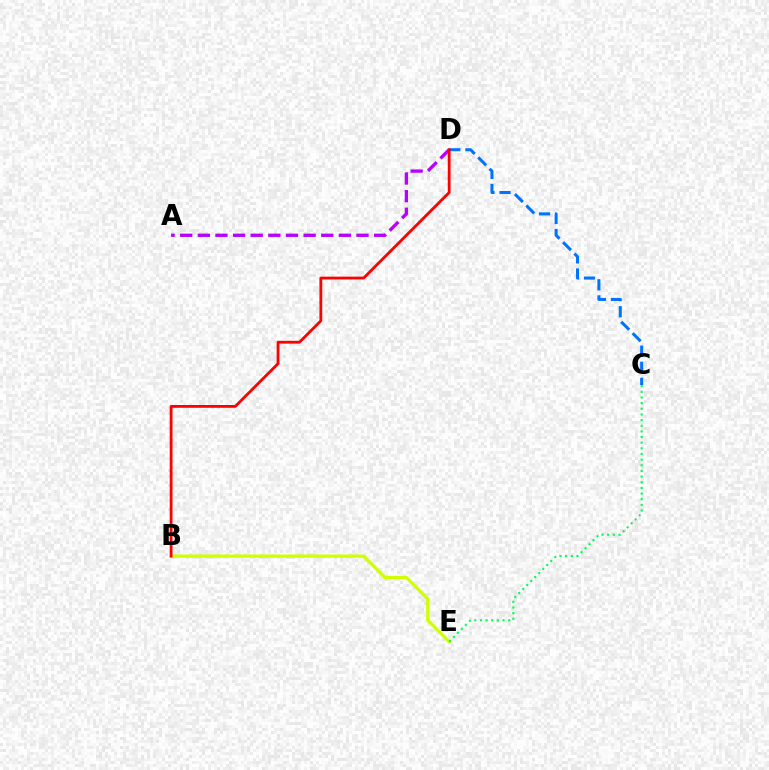{('B', 'E'): [{'color': '#d1ff00', 'line_style': 'solid', 'thickness': 2.34}], ('A', 'D'): [{'color': '#b900ff', 'line_style': 'dashed', 'thickness': 2.39}], ('C', 'D'): [{'color': '#0074ff', 'line_style': 'dashed', 'thickness': 2.19}], ('B', 'D'): [{'color': '#ff0000', 'line_style': 'solid', 'thickness': 2.01}], ('C', 'E'): [{'color': '#00ff5c', 'line_style': 'dotted', 'thickness': 1.54}]}